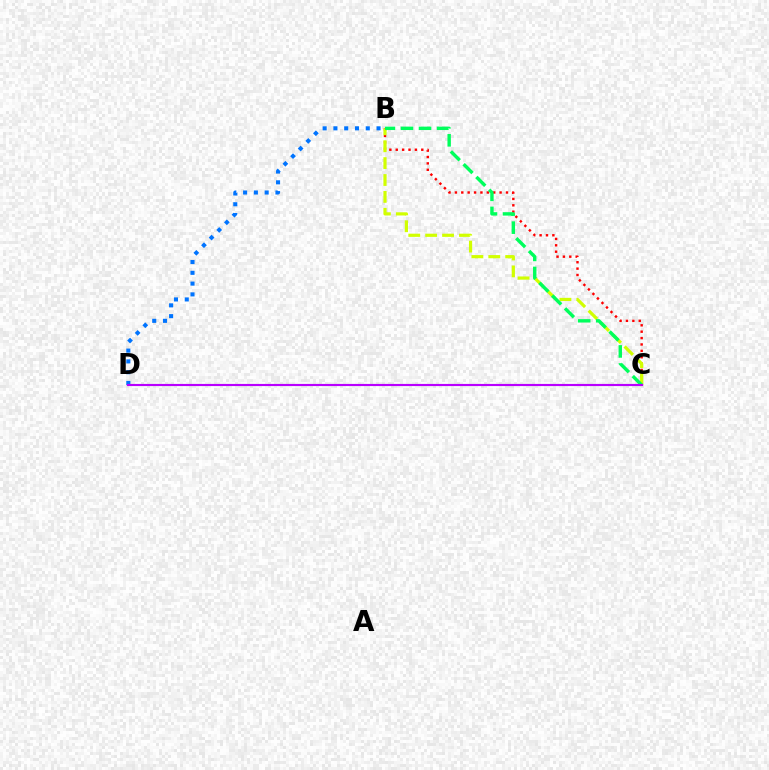{('B', 'C'): [{'color': '#ff0000', 'line_style': 'dotted', 'thickness': 1.74}, {'color': '#d1ff00', 'line_style': 'dashed', 'thickness': 2.3}, {'color': '#00ff5c', 'line_style': 'dashed', 'thickness': 2.45}], ('B', 'D'): [{'color': '#0074ff', 'line_style': 'dotted', 'thickness': 2.93}], ('C', 'D'): [{'color': '#b900ff', 'line_style': 'solid', 'thickness': 1.55}]}